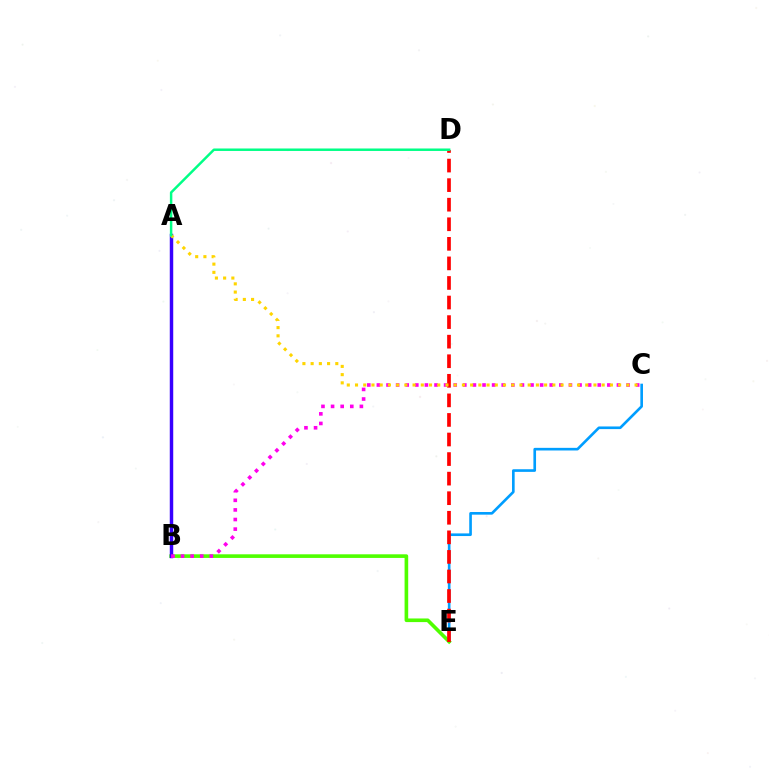{('C', 'E'): [{'color': '#009eff', 'line_style': 'solid', 'thickness': 1.9}], ('B', 'E'): [{'color': '#4fff00', 'line_style': 'solid', 'thickness': 2.61}], ('D', 'E'): [{'color': '#ff0000', 'line_style': 'dashed', 'thickness': 2.66}], ('A', 'B'): [{'color': '#3700ff', 'line_style': 'solid', 'thickness': 2.48}], ('B', 'C'): [{'color': '#ff00ed', 'line_style': 'dotted', 'thickness': 2.61}], ('A', 'C'): [{'color': '#ffd500', 'line_style': 'dotted', 'thickness': 2.23}], ('A', 'D'): [{'color': '#00ff86', 'line_style': 'solid', 'thickness': 1.78}]}